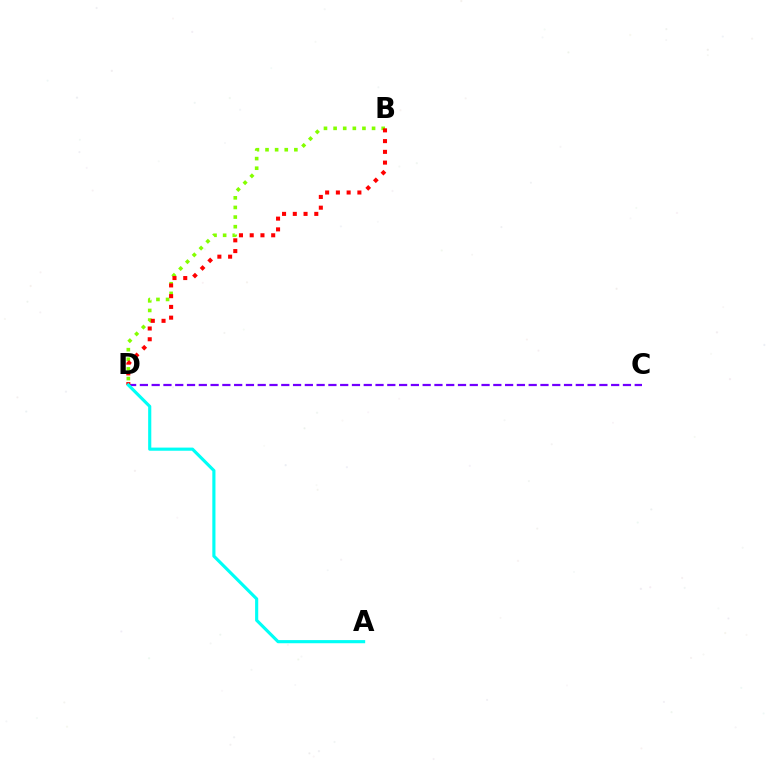{('B', 'D'): [{'color': '#84ff00', 'line_style': 'dotted', 'thickness': 2.61}, {'color': '#ff0000', 'line_style': 'dotted', 'thickness': 2.92}], ('C', 'D'): [{'color': '#7200ff', 'line_style': 'dashed', 'thickness': 1.6}], ('A', 'D'): [{'color': '#00fff6', 'line_style': 'solid', 'thickness': 2.26}]}